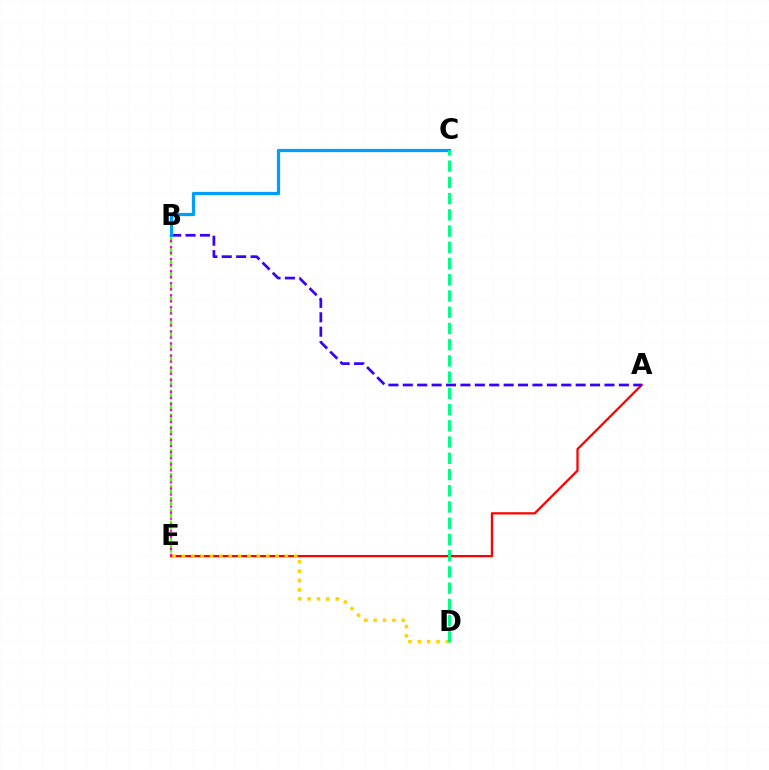{('A', 'E'): [{'color': '#ff0000', 'line_style': 'solid', 'thickness': 1.62}], ('B', 'E'): [{'color': '#4fff00', 'line_style': 'dashed', 'thickness': 1.62}, {'color': '#ff00ed', 'line_style': 'dotted', 'thickness': 1.64}], ('D', 'E'): [{'color': '#ffd500', 'line_style': 'dotted', 'thickness': 2.54}], ('A', 'B'): [{'color': '#3700ff', 'line_style': 'dashed', 'thickness': 1.96}], ('B', 'C'): [{'color': '#009eff', 'line_style': 'solid', 'thickness': 2.33}], ('C', 'D'): [{'color': '#00ff86', 'line_style': 'dashed', 'thickness': 2.2}]}